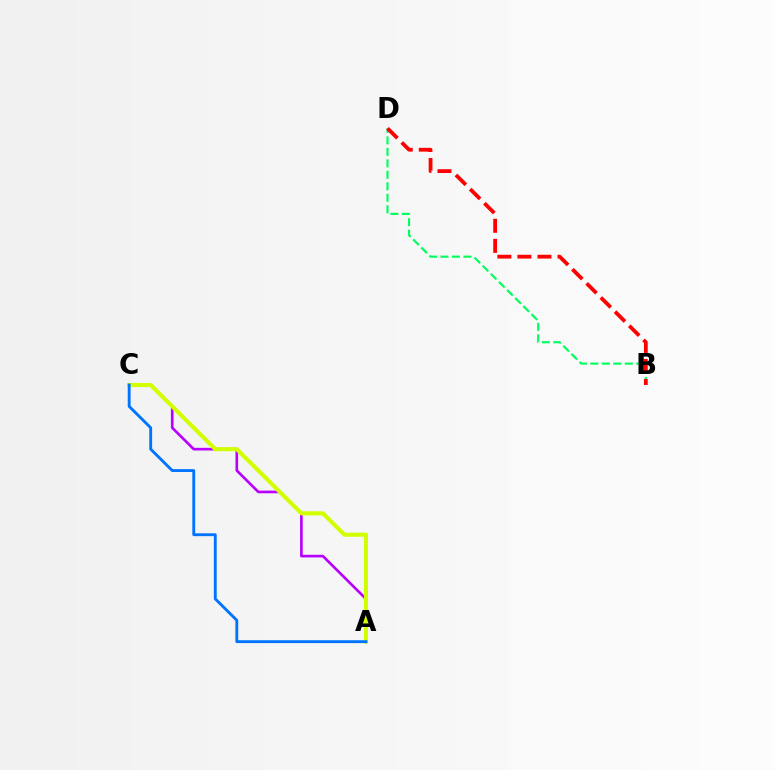{('B', 'D'): [{'color': '#00ff5c', 'line_style': 'dashed', 'thickness': 1.56}, {'color': '#ff0000', 'line_style': 'dashed', 'thickness': 2.72}], ('A', 'C'): [{'color': '#b900ff', 'line_style': 'solid', 'thickness': 1.91}, {'color': '#d1ff00', 'line_style': 'solid', 'thickness': 2.95}, {'color': '#0074ff', 'line_style': 'solid', 'thickness': 2.06}]}